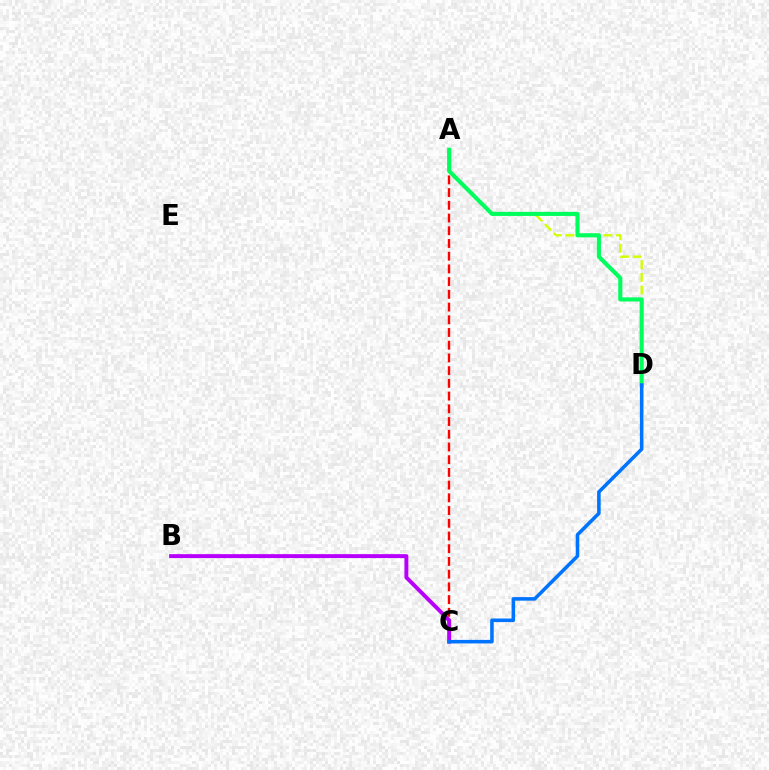{('A', 'C'): [{'color': '#ff0000', 'line_style': 'dashed', 'thickness': 1.73}], ('B', 'C'): [{'color': '#b900ff', 'line_style': 'solid', 'thickness': 2.83}], ('A', 'D'): [{'color': '#d1ff00', 'line_style': 'dashed', 'thickness': 1.72}, {'color': '#00ff5c', 'line_style': 'solid', 'thickness': 2.96}], ('C', 'D'): [{'color': '#0074ff', 'line_style': 'solid', 'thickness': 2.56}]}